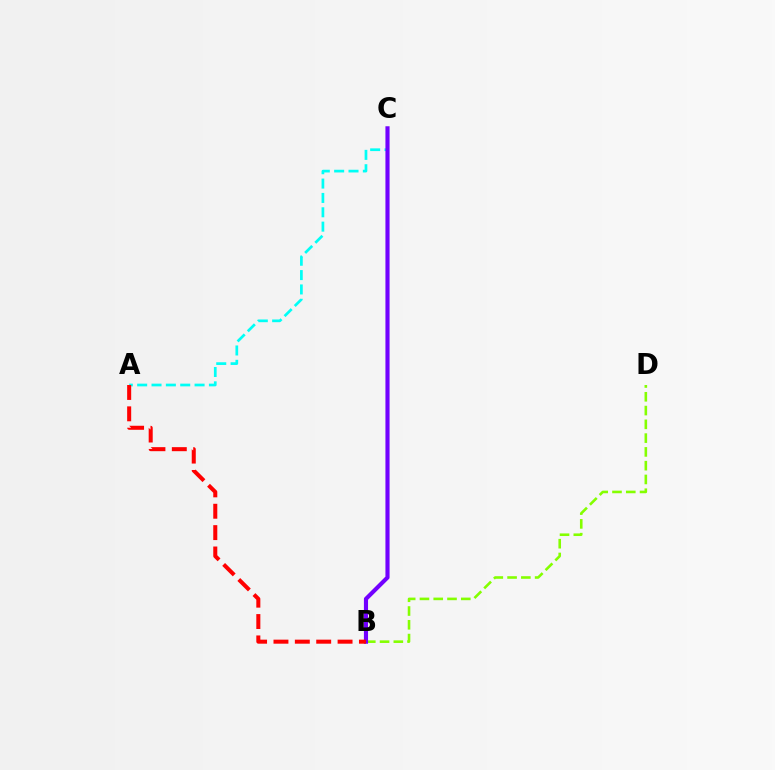{('A', 'C'): [{'color': '#00fff6', 'line_style': 'dashed', 'thickness': 1.95}], ('B', 'D'): [{'color': '#84ff00', 'line_style': 'dashed', 'thickness': 1.87}], ('B', 'C'): [{'color': '#7200ff', 'line_style': 'solid', 'thickness': 2.98}], ('A', 'B'): [{'color': '#ff0000', 'line_style': 'dashed', 'thickness': 2.9}]}